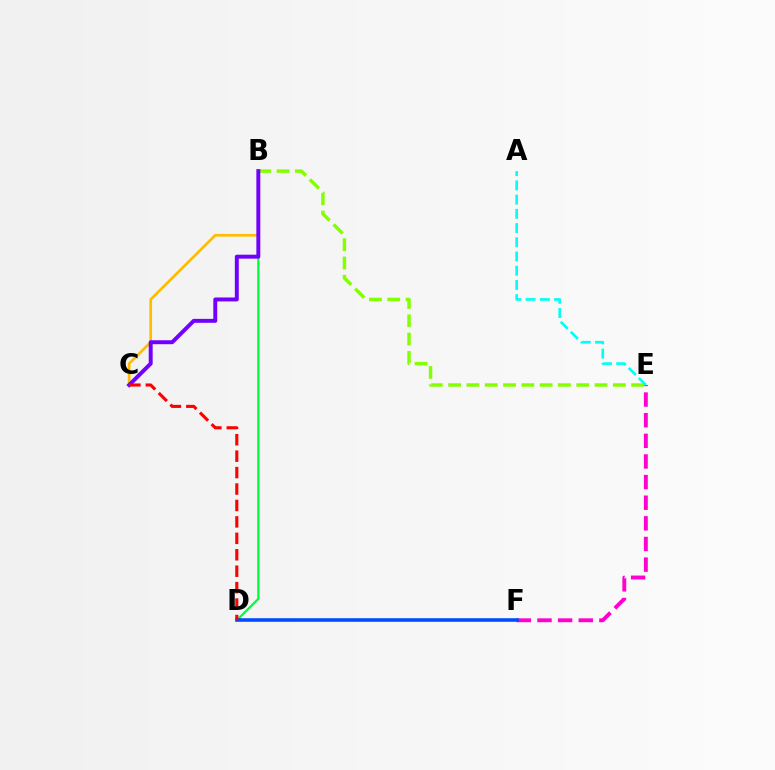{('B', 'C'): [{'color': '#ffbd00', 'line_style': 'solid', 'thickness': 1.95}, {'color': '#7200ff', 'line_style': 'solid', 'thickness': 2.84}], ('B', 'D'): [{'color': '#00ff39', 'line_style': 'solid', 'thickness': 1.64}], ('B', 'E'): [{'color': '#84ff00', 'line_style': 'dashed', 'thickness': 2.49}], ('E', 'F'): [{'color': '#ff00cf', 'line_style': 'dashed', 'thickness': 2.8}], ('D', 'F'): [{'color': '#004bff', 'line_style': 'solid', 'thickness': 2.57}], ('A', 'E'): [{'color': '#00fff6', 'line_style': 'dashed', 'thickness': 1.93}], ('C', 'D'): [{'color': '#ff0000', 'line_style': 'dashed', 'thickness': 2.23}]}